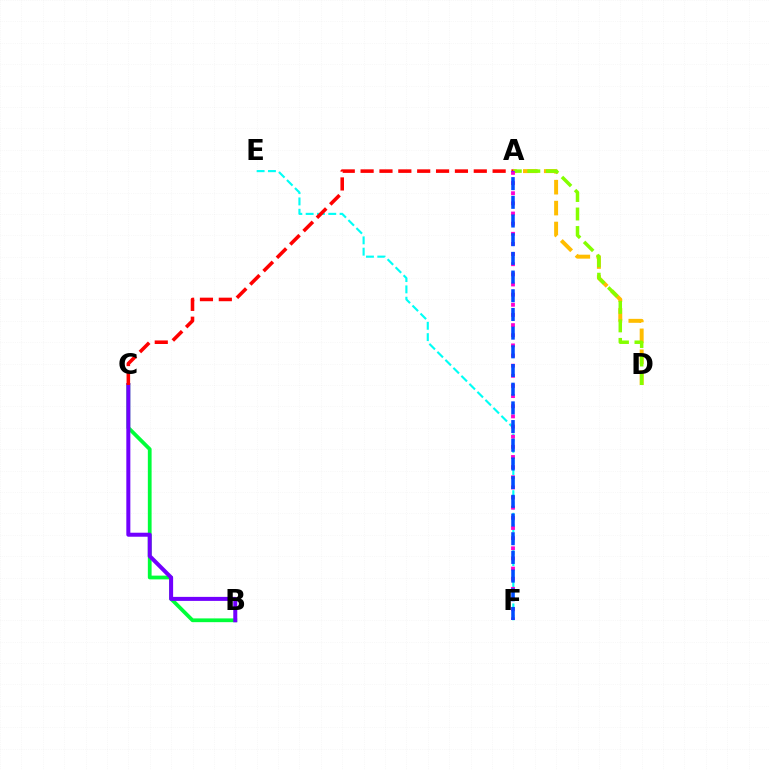{('A', 'D'): [{'color': '#ffbd00', 'line_style': 'dashed', 'thickness': 2.84}, {'color': '#84ff00', 'line_style': 'dashed', 'thickness': 2.51}], ('B', 'C'): [{'color': '#00ff39', 'line_style': 'solid', 'thickness': 2.71}, {'color': '#7200ff', 'line_style': 'solid', 'thickness': 2.89}], ('E', 'F'): [{'color': '#00fff6', 'line_style': 'dashed', 'thickness': 1.54}], ('A', 'C'): [{'color': '#ff0000', 'line_style': 'dashed', 'thickness': 2.56}], ('A', 'F'): [{'color': '#ff00cf', 'line_style': 'dotted', 'thickness': 2.76}, {'color': '#004bff', 'line_style': 'dashed', 'thickness': 2.54}]}